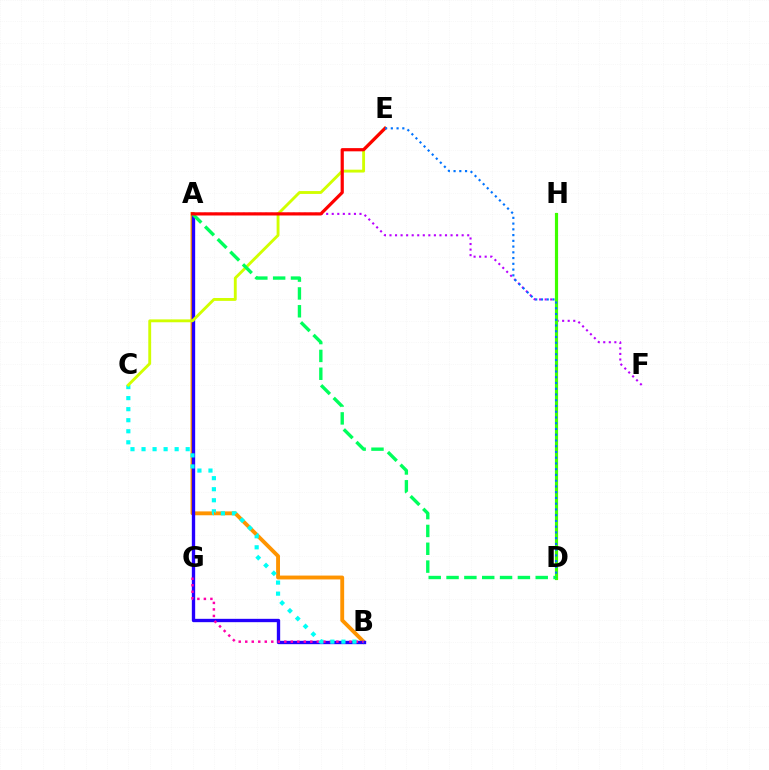{('A', 'F'): [{'color': '#b900ff', 'line_style': 'dotted', 'thickness': 1.51}], ('A', 'B'): [{'color': '#ff9400', 'line_style': 'solid', 'thickness': 2.79}, {'color': '#2500ff', 'line_style': 'solid', 'thickness': 2.41}], ('D', 'H'): [{'color': '#3dff00', 'line_style': 'solid', 'thickness': 2.27}], ('B', 'G'): [{'color': '#ff00ac', 'line_style': 'dotted', 'thickness': 1.77}], ('B', 'C'): [{'color': '#00fff6', 'line_style': 'dotted', 'thickness': 3.0}], ('C', 'E'): [{'color': '#d1ff00', 'line_style': 'solid', 'thickness': 2.06}], ('A', 'D'): [{'color': '#00ff5c', 'line_style': 'dashed', 'thickness': 2.42}], ('A', 'E'): [{'color': '#ff0000', 'line_style': 'solid', 'thickness': 2.3}], ('D', 'E'): [{'color': '#0074ff', 'line_style': 'dotted', 'thickness': 1.56}]}